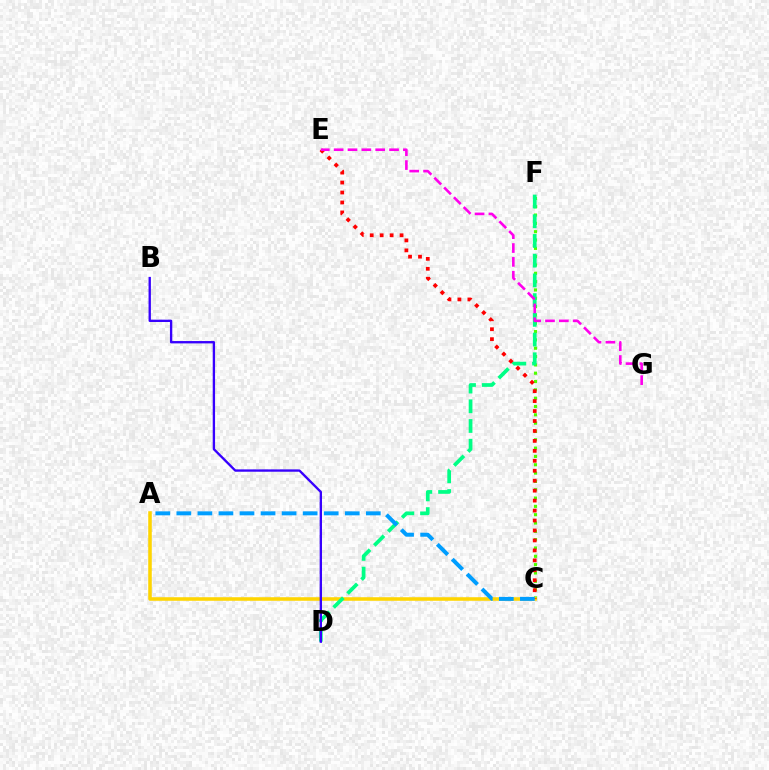{('C', 'F'): [{'color': '#4fff00', 'line_style': 'dotted', 'thickness': 2.26}], ('A', 'C'): [{'color': '#ffd500', 'line_style': 'solid', 'thickness': 2.55}, {'color': '#009eff', 'line_style': 'dashed', 'thickness': 2.86}], ('D', 'F'): [{'color': '#00ff86', 'line_style': 'dashed', 'thickness': 2.68}], ('B', 'D'): [{'color': '#3700ff', 'line_style': 'solid', 'thickness': 1.68}], ('C', 'E'): [{'color': '#ff0000', 'line_style': 'dotted', 'thickness': 2.7}], ('E', 'G'): [{'color': '#ff00ed', 'line_style': 'dashed', 'thickness': 1.88}]}